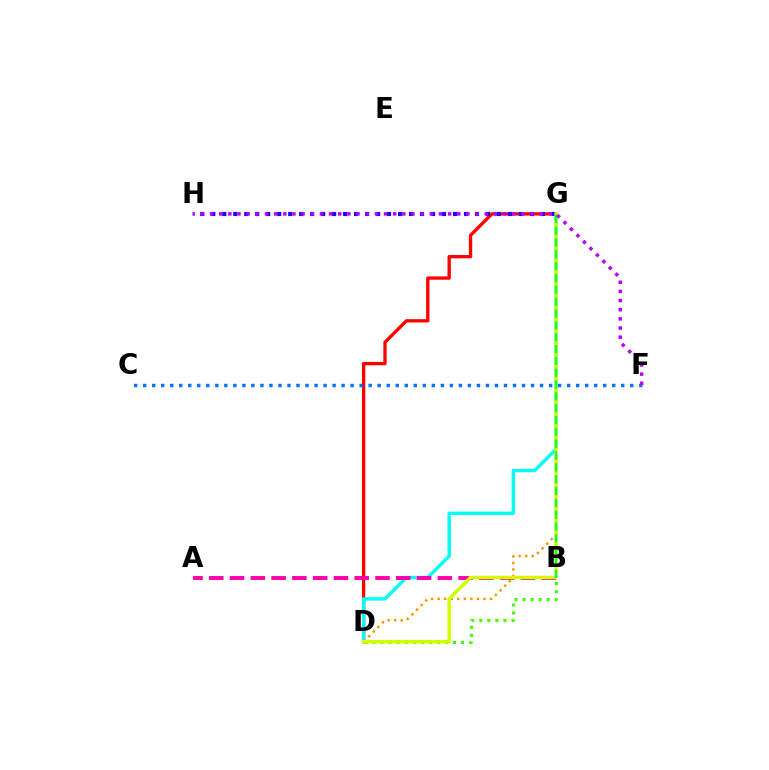{('D', 'G'): [{'color': '#ff0000', 'line_style': 'solid', 'thickness': 2.39}, {'color': '#00fff6', 'line_style': 'solid', 'thickness': 2.44}, {'color': '#ff9400', 'line_style': 'dotted', 'thickness': 1.78}, {'color': '#d1ff00', 'line_style': 'solid', 'thickness': 2.51}], ('G', 'H'): [{'color': '#2500ff', 'line_style': 'dotted', 'thickness': 2.99}], ('A', 'B'): [{'color': '#ff00ac', 'line_style': 'dashed', 'thickness': 2.82}], ('B', 'D'): [{'color': '#3dff00', 'line_style': 'dotted', 'thickness': 2.19}], ('B', 'G'): [{'color': '#00ff5c', 'line_style': 'dashed', 'thickness': 1.61}], ('C', 'F'): [{'color': '#0074ff', 'line_style': 'dotted', 'thickness': 2.45}], ('F', 'H'): [{'color': '#b900ff', 'line_style': 'dotted', 'thickness': 2.49}]}